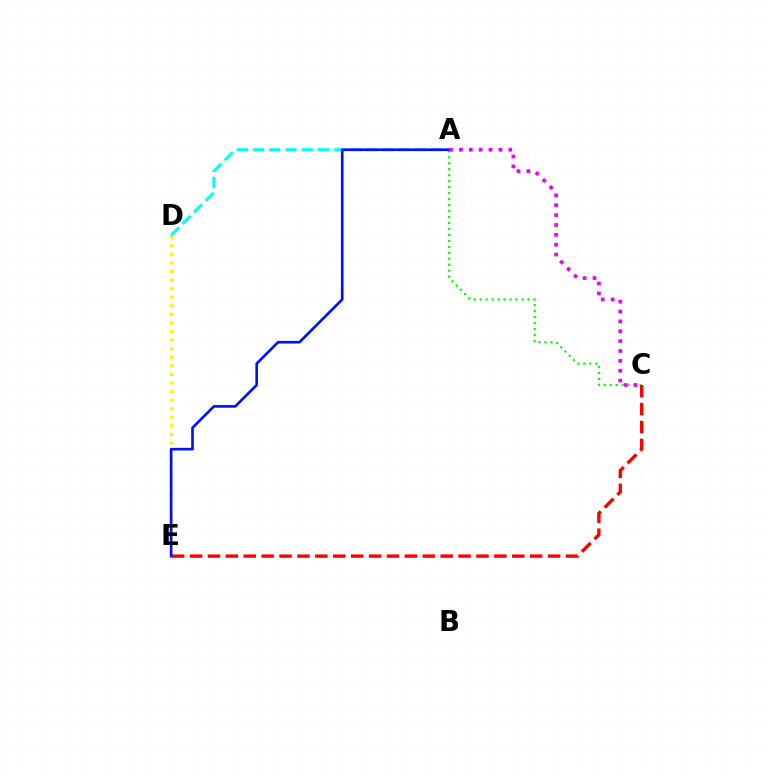{('D', 'E'): [{'color': '#fcf500', 'line_style': 'dotted', 'thickness': 2.33}], ('A', 'C'): [{'color': '#08ff00', 'line_style': 'dotted', 'thickness': 1.62}, {'color': '#ee00ff', 'line_style': 'dotted', 'thickness': 2.68}], ('C', 'E'): [{'color': '#ff0000', 'line_style': 'dashed', 'thickness': 2.43}], ('A', 'D'): [{'color': '#00fff6', 'line_style': 'dashed', 'thickness': 2.2}], ('A', 'E'): [{'color': '#0010ff', 'line_style': 'solid', 'thickness': 1.9}]}